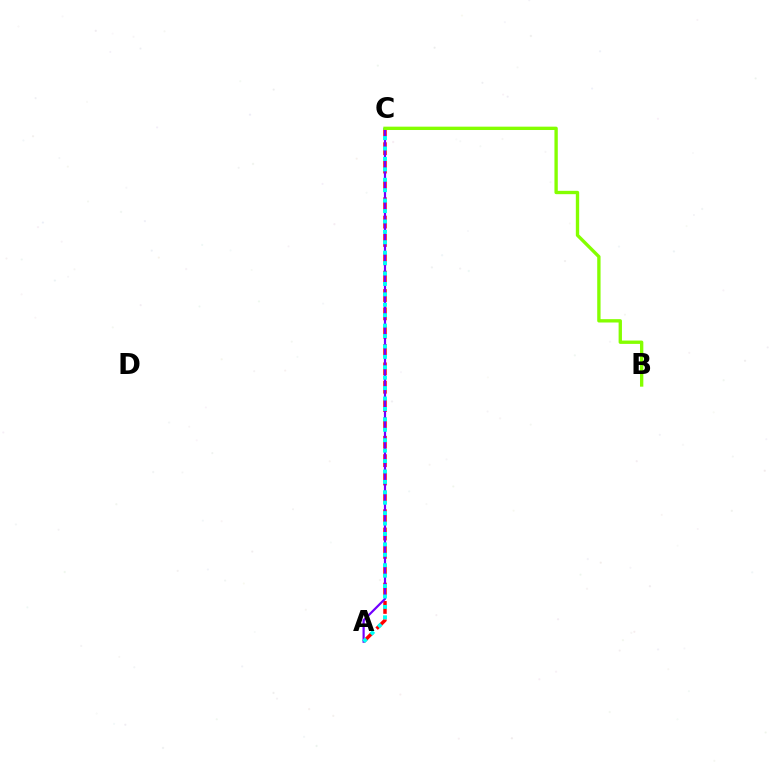{('A', 'C'): [{'color': '#ff0000', 'line_style': 'dashed', 'thickness': 2.49}, {'color': '#7200ff', 'line_style': 'solid', 'thickness': 1.58}, {'color': '#00fff6', 'line_style': 'dotted', 'thickness': 2.83}], ('B', 'C'): [{'color': '#84ff00', 'line_style': 'solid', 'thickness': 2.41}]}